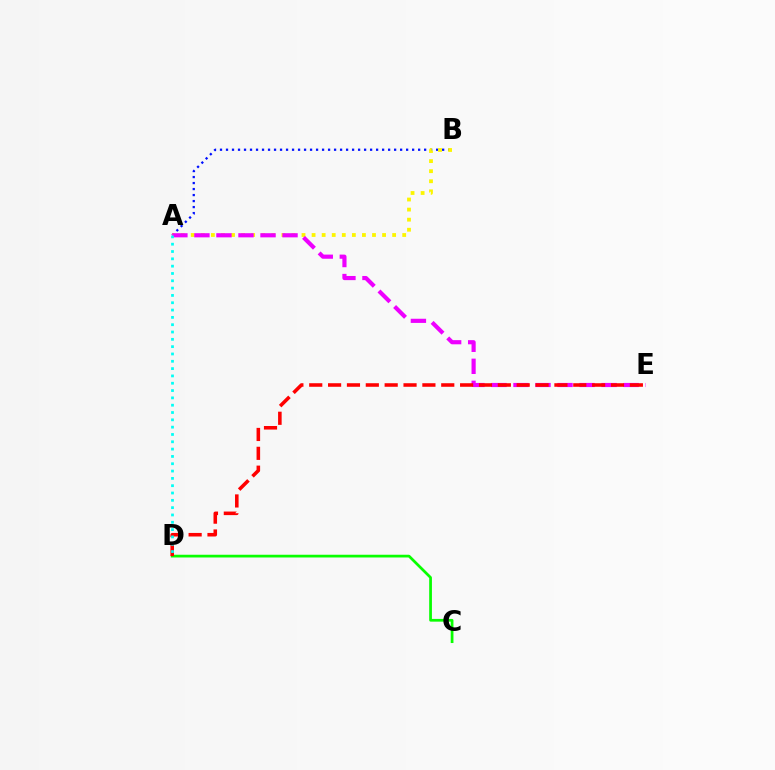{('A', 'B'): [{'color': '#0010ff', 'line_style': 'dotted', 'thickness': 1.63}, {'color': '#fcf500', 'line_style': 'dotted', 'thickness': 2.74}], ('A', 'E'): [{'color': '#ee00ff', 'line_style': 'dashed', 'thickness': 2.99}], ('C', 'D'): [{'color': '#08ff00', 'line_style': 'solid', 'thickness': 1.97}], ('D', 'E'): [{'color': '#ff0000', 'line_style': 'dashed', 'thickness': 2.56}], ('A', 'D'): [{'color': '#00fff6', 'line_style': 'dotted', 'thickness': 1.99}]}